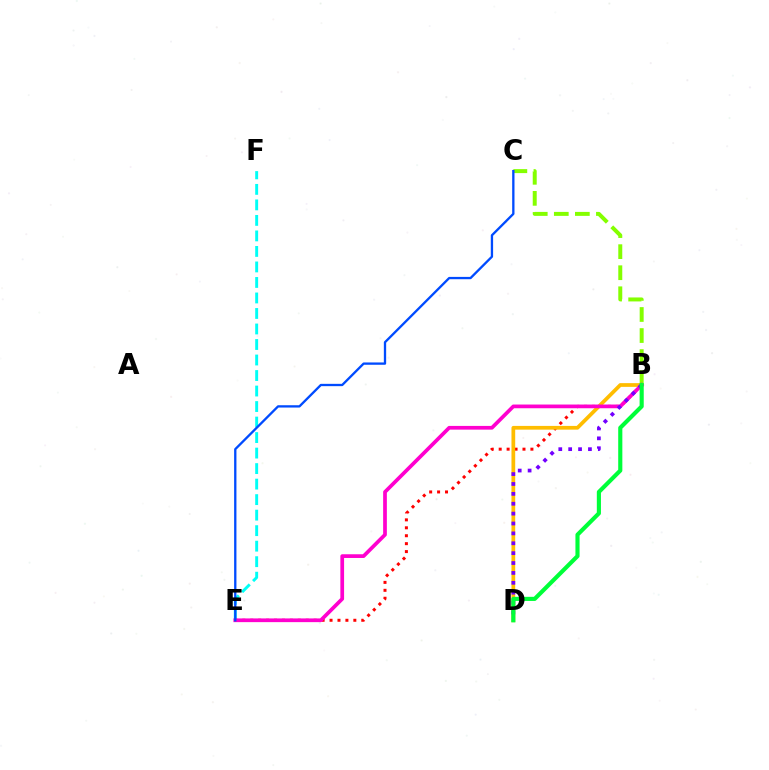{('E', 'F'): [{'color': '#00fff6', 'line_style': 'dashed', 'thickness': 2.11}], ('B', 'C'): [{'color': '#84ff00', 'line_style': 'dashed', 'thickness': 2.86}], ('B', 'E'): [{'color': '#ff0000', 'line_style': 'dotted', 'thickness': 2.15}, {'color': '#ff00cf', 'line_style': 'solid', 'thickness': 2.68}], ('B', 'D'): [{'color': '#ffbd00', 'line_style': 'solid', 'thickness': 2.69}, {'color': '#7200ff', 'line_style': 'dotted', 'thickness': 2.69}, {'color': '#00ff39', 'line_style': 'solid', 'thickness': 2.98}], ('C', 'E'): [{'color': '#004bff', 'line_style': 'solid', 'thickness': 1.67}]}